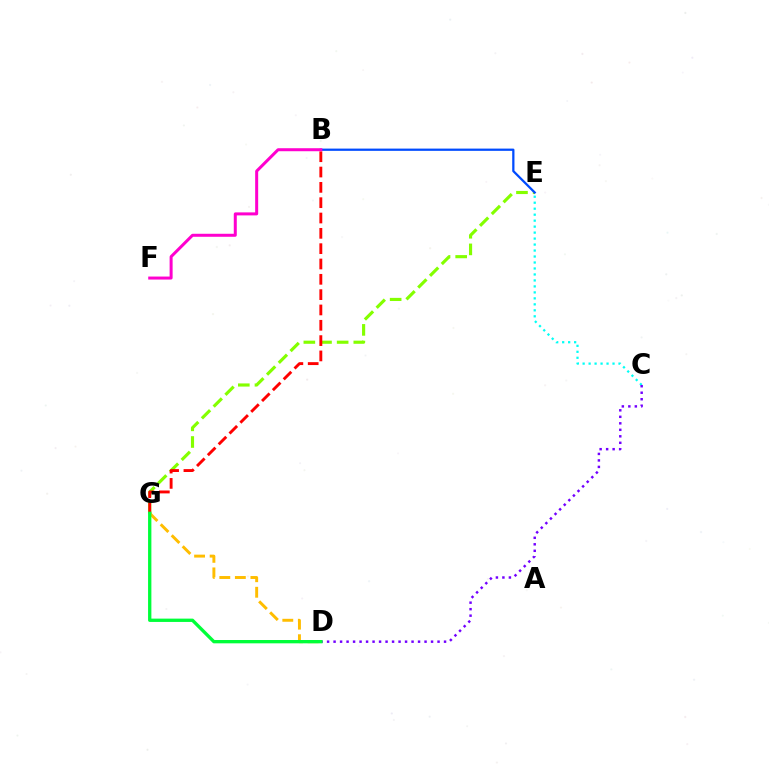{('D', 'G'): [{'color': '#ffbd00', 'line_style': 'dashed', 'thickness': 2.11}, {'color': '#00ff39', 'line_style': 'solid', 'thickness': 2.39}], ('E', 'G'): [{'color': '#84ff00', 'line_style': 'dashed', 'thickness': 2.26}], ('B', 'G'): [{'color': '#ff0000', 'line_style': 'dashed', 'thickness': 2.08}], ('B', 'E'): [{'color': '#004bff', 'line_style': 'solid', 'thickness': 1.62}], ('C', 'E'): [{'color': '#00fff6', 'line_style': 'dotted', 'thickness': 1.62}], ('C', 'D'): [{'color': '#7200ff', 'line_style': 'dotted', 'thickness': 1.77}], ('B', 'F'): [{'color': '#ff00cf', 'line_style': 'solid', 'thickness': 2.17}]}